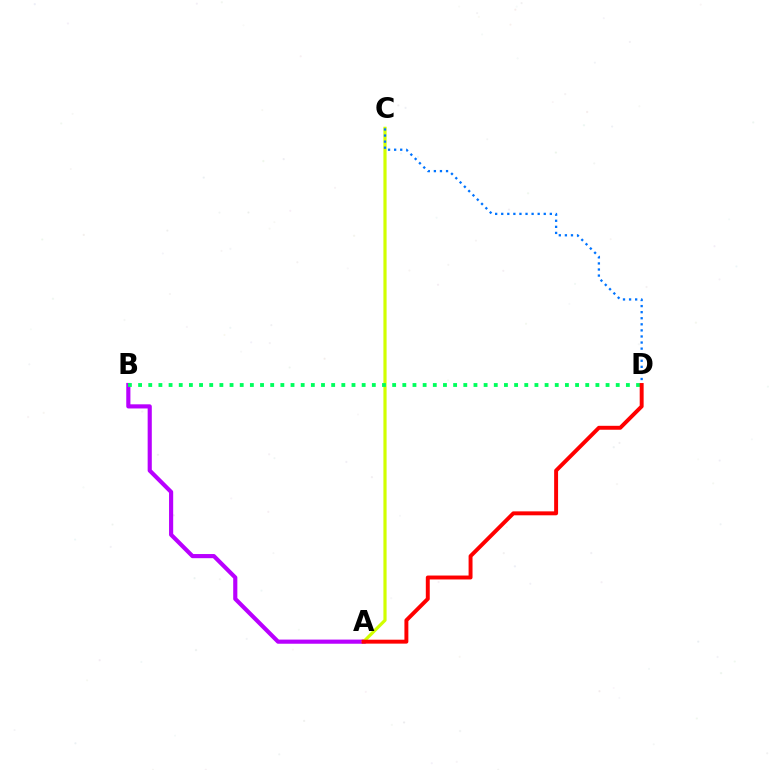{('A', 'B'): [{'color': '#b900ff', 'line_style': 'solid', 'thickness': 2.98}], ('A', 'C'): [{'color': '#d1ff00', 'line_style': 'solid', 'thickness': 2.29}], ('B', 'D'): [{'color': '#00ff5c', 'line_style': 'dotted', 'thickness': 2.76}], ('C', 'D'): [{'color': '#0074ff', 'line_style': 'dotted', 'thickness': 1.65}], ('A', 'D'): [{'color': '#ff0000', 'line_style': 'solid', 'thickness': 2.83}]}